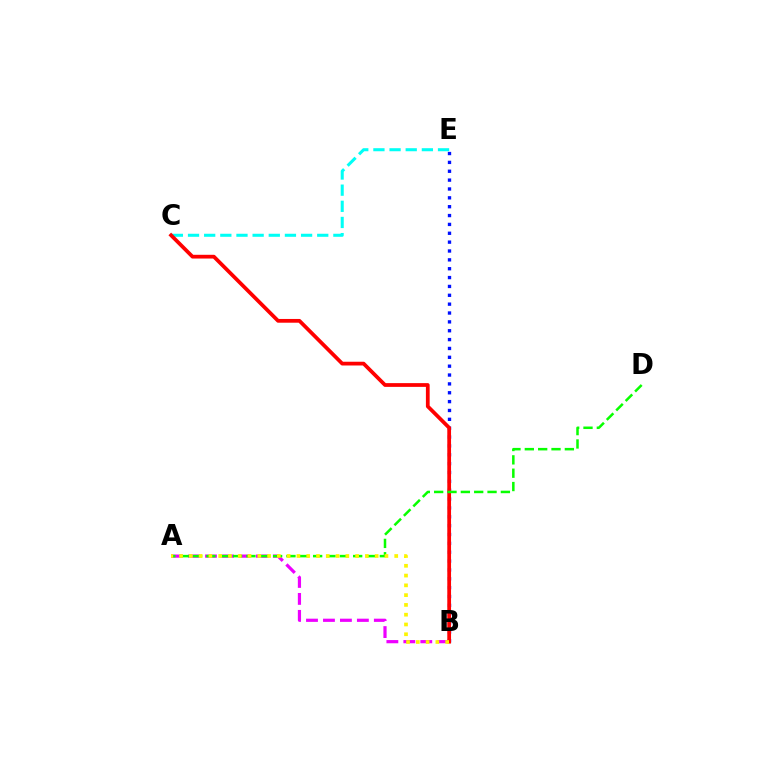{('B', 'E'): [{'color': '#0010ff', 'line_style': 'dotted', 'thickness': 2.41}], ('C', 'E'): [{'color': '#00fff6', 'line_style': 'dashed', 'thickness': 2.19}], ('A', 'B'): [{'color': '#ee00ff', 'line_style': 'dashed', 'thickness': 2.3}, {'color': '#fcf500', 'line_style': 'dotted', 'thickness': 2.66}], ('B', 'C'): [{'color': '#ff0000', 'line_style': 'solid', 'thickness': 2.7}], ('A', 'D'): [{'color': '#08ff00', 'line_style': 'dashed', 'thickness': 1.81}]}